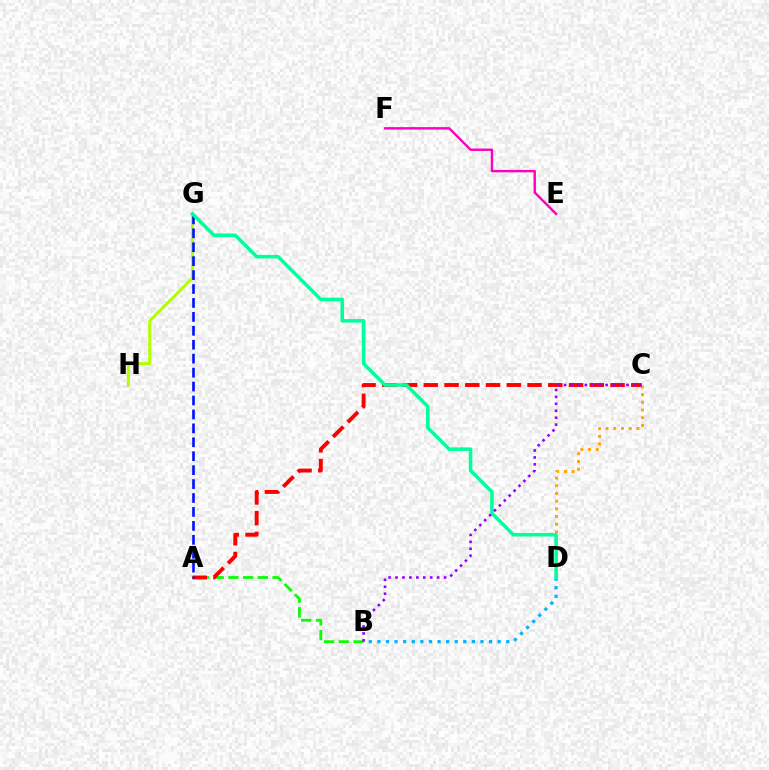{('G', 'H'): [{'color': '#b3ff00', 'line_style': 'solid', 'thickness': 2.19}], ('A', 'B'): [{'color': '#08ff00', 'line_style': 'dashed', 'thickness': 2.0}], ('C', 'D'): [{'color': '#ffa500', 'line_style': 'dotted', 'thickness': 2.09}], ('A', 'C'): [{'color': '#ff0000', 'line_style': 'dashed', 'thickness': 2.82}], ('E', 'F'): [{'color': '#ff00bd', 'line_style': 'solid', 'thickness': 1.74}], ('A', 'G'): [{'color': '#0010ff', 'line_style': 'dashed', 'thickness': 1.89}], ('B', 'D'): [{'color': '#00b5ff', 'line_style': 'dotted', 'thickness': 2.33}], ('D', 'G'): [{'color': '#00ff9d', 'line_style': 'solid', 'thickness': 2.55}], ('B', 'C'): [{'color': '#9b00ff', 'line_style': 'dotted', 'thickness': 1.89}]}